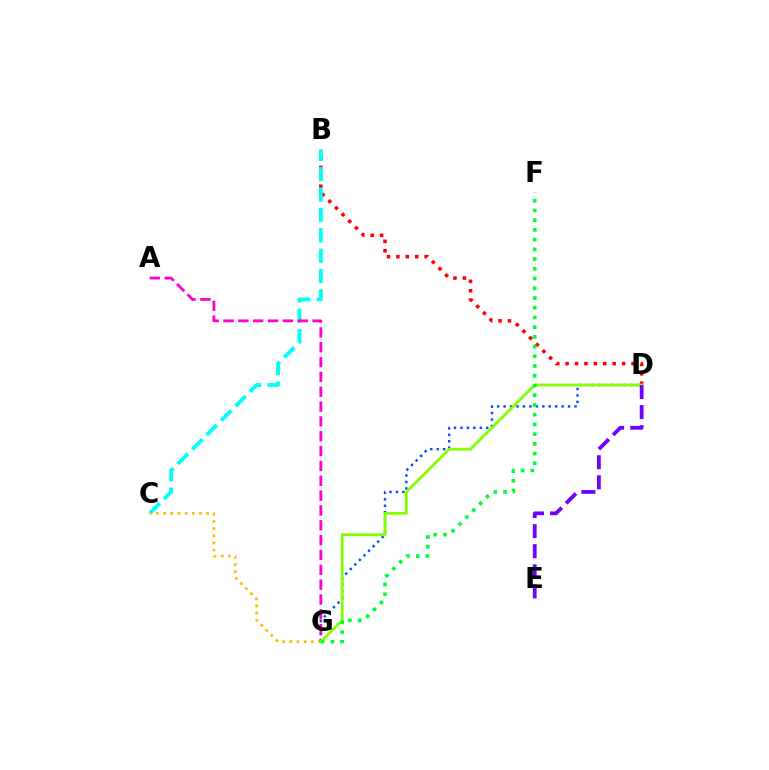{('B', 'D'): [{'color': '#ff0000', 'line_style': 'dotted', 'thickness': 2.56}], ('B', 'C'): [{'color': '#00fff6', 'line_style': 'dashed', 'thickness': 2.77}], ('D', 'G'): [{'color': '#004bff', 'line_style': 'dotted', 'thickness': 1.75}, {'color': '#84ff00', 'line_style': 'solid', 'thickness': 2.01}], ('C', 'G'): [{'color': '#ffbd00', 'line_style': 'dotted', 'thickness': 1.95}], ('A', 'G'): [{'color': '#ff00cf', 'line_style': 'dashed', 'thickness': 2.02}], ('F', 'G'): [{'color': '#00ff39', 'line_style': 'dotted', 'thickness': 2.64}], ('D', 'E'): [{'color': '#7200ff', 'line_style': 'dashed', 'thickness': 2.73}]}